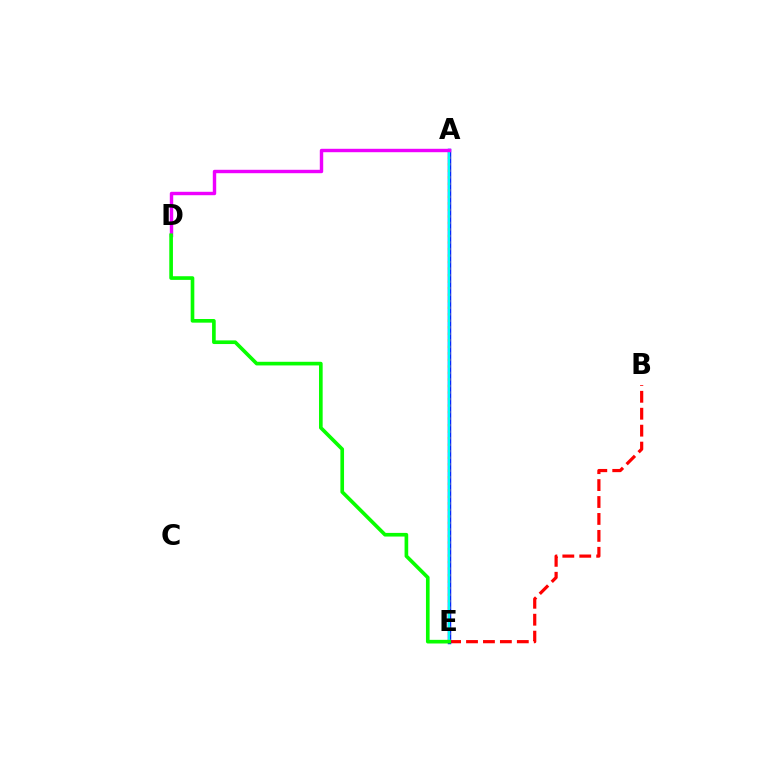{('B', 'E'): [{'color': '#ff0000', 'line_style': 'dashed', 'thickness': 2.3}], ('A', 'E'): [{'color': '#0010ff', 'line_style': 'solid', 'thickness': 2.49}, {'color': '#fcf500', 'line_style': 'dotted', 'thickness': 1.77}, {'color': '#00fff6', 'line_style': 'solid', 'thickness': 1.59}], ('A', 'D'): [{'color': '#ee00ff', 'line_style': 'solid', 'thickness': 2.46}], ('D', 'E'): [{'color': '#08ff00', 'line_style': 'solid', 'thickness': 2.63}]}